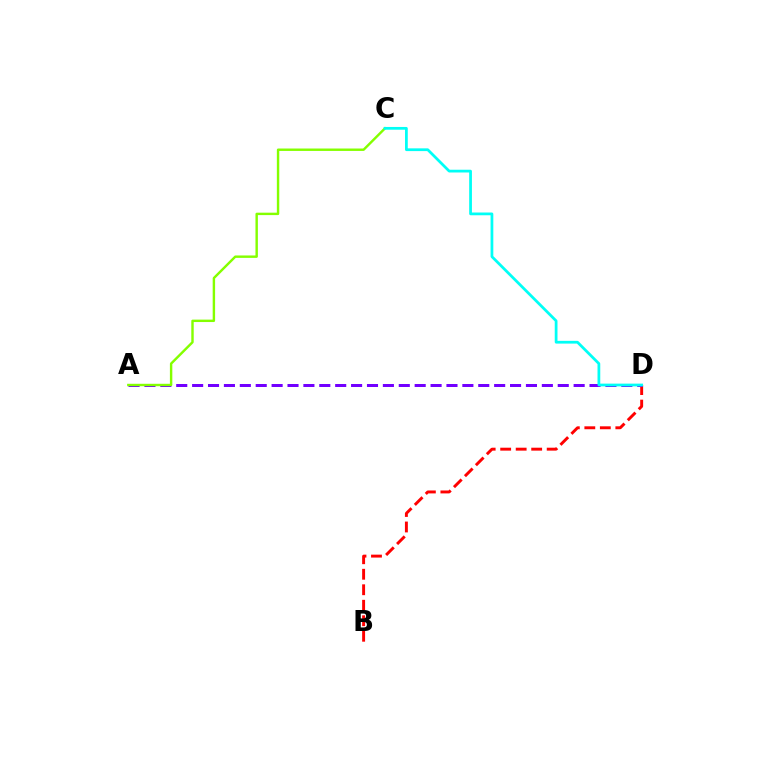{('B', 'D'): [{'color': '#ff0000', 'line_style': 'dashed', 'thickness': 2.11}], ('A', 'D'): [{'color': '#7200ff', 'line_style': 'dashed', 'thickness': 2.16}], ('A', 'C'): [{'color': '#84ff00', 'line_style': 'solid', 'thickness': 1.74}], ('C', 'D'): [{'color': '#00fff6', 'line_style': 'solid', 'thickness': 1.98}]}